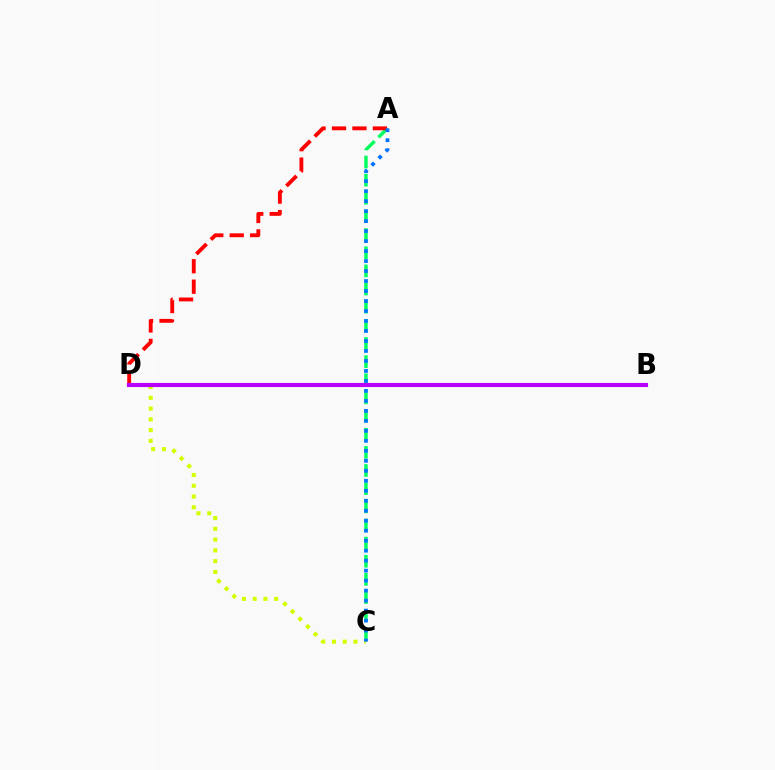{('A', 'C'): [{'color': '#00ff5c', 'line_style': 'dashed', 'thickness': 2.47}, {'color': '#0074ff', 'line_style': 'dotted', 'thickness': 2.71}], ('A', 'D'): [{'color': '#ff0000', 'line_style': 'dashed', 'thickness': 2.78}], ('C', 'D'): [{'color': '#d1ff00', 'line_style': 'dotted', 'thickness': 2.93}], ('B', 'D'): [{'color': '#b900ff', 'line_style': 'solid', 'thickness': 2.96}]}